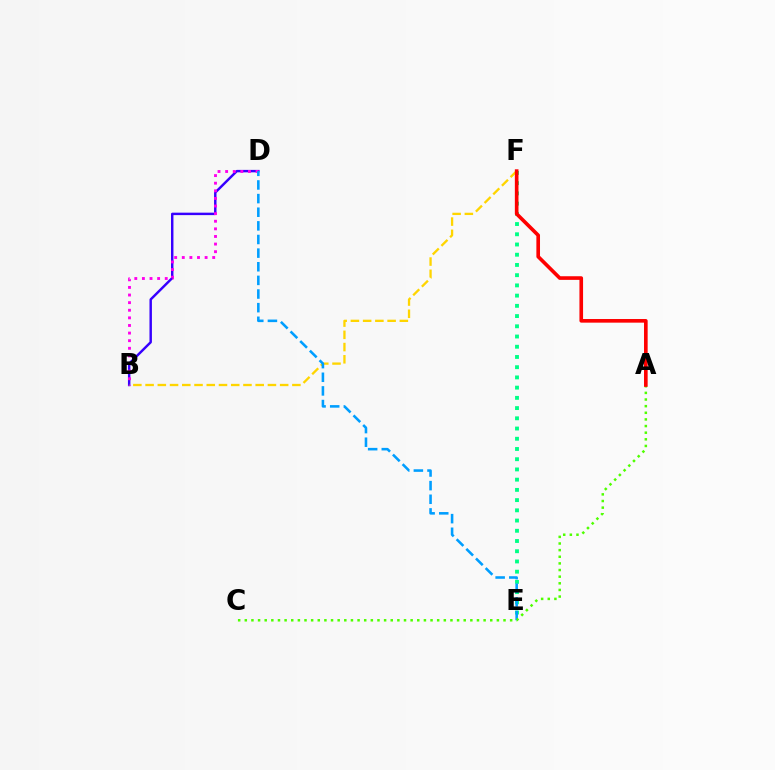{('B', 'D'): [{'color': '#3700ff', 'line_style': 'solid', 'thickness': 1.76}, {'color': '#ff00ed', 'line_style': 'dotted', 'thickness': 2.07}], ('E', 'F'): [{'color': '#00ff86', 'line_style': 'dotted', 'thickness': 2.78}], ('B', 'F'): [{'color': '#ffd500', 'line_style': 'dashed', 'thickness': 1.66}], ('D', 'E'): [{'color': '#009eff', 'line_style': 'dashed', 'thickness': 1.85}], ('A', 'C'): [{'color': '#4fff00', 'line_style': 'dotted', 'thickness': 1.8}], ('A', 'F'): [{'color': '#ff0000', 'line_style': 'solid', 'thickness': 2.62}]}